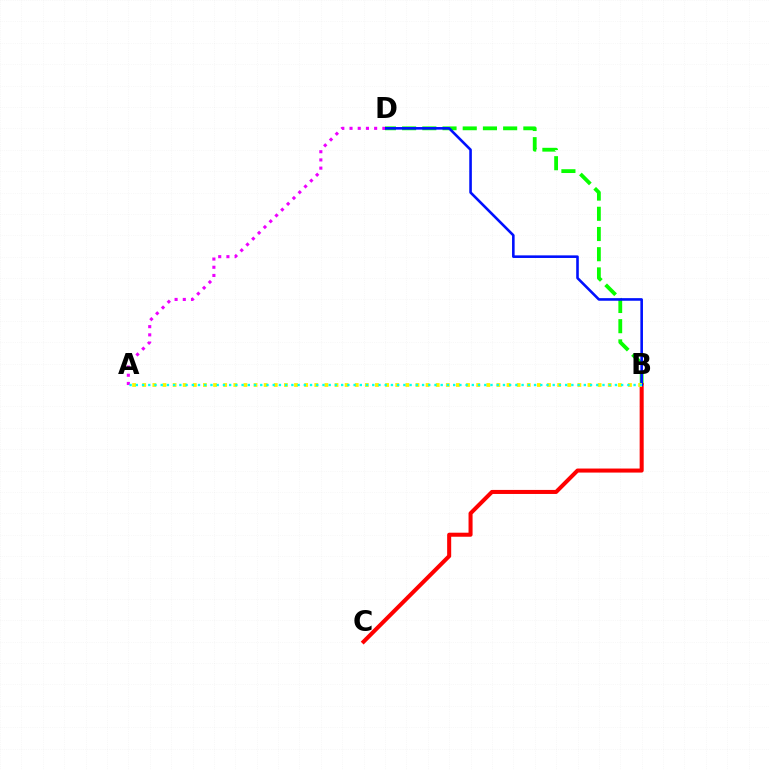{('B', 'D'): [{'color': '#08ff00', 'line_style': 'dashed', 'thickness': 2.75}, {'color': '#0010ff', 'line_style': 'solid', 'thickness': 1.87}], ('B', 'C'): [{'color': '#ff0000', 'line_style': 'solid', 'thickness': 2.91}], ('A', 'D'): [{'color': '#ee00ff', 'line_style': 'dotted', 'thickness': 2.23}], ('A', 'B'): [{'color': '#fcf500', 'line_style': 'dotted', 'thickness': 2.75}, {'color': '#00fff6', 'line_style': 'dotted', 'thickness': 1.69}]}